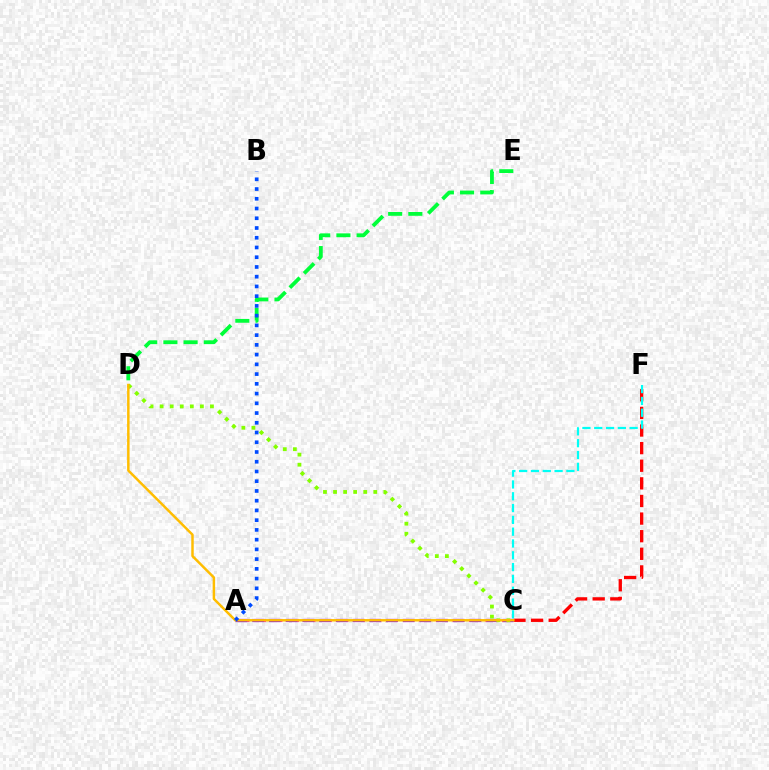{('C', 'F'): [{'color': '#ff0000', 'line_style': 'dashed', 'thickness': 2.39}, {'color': '#00fff6', 'line_style': 'dashed', 'thickness': 1.6}], ('A', 'C'): [{'color': '#ff00cf', 'line_style': 'dashed', 'thickness': 2.24}, {'color': '#7200ff', 'line_style': 'dashed', 'thickness': 2.27}], ('D', 'E'): [{'color': '#00ff39', 'line_style': 'dashed', 'thickness': 2.74}], ('C', 'D'): [{'color': '#84ff00', 'line_style': 'dotted', 'thickness': 2.73}, {'color': '#ffbd00', 'line_style': 'solid', 'thickness': 1.78}], ('A', 'B'): [{'color': '#004bff', 'line_style': 'dotted', 'thickness': 2.65}]}